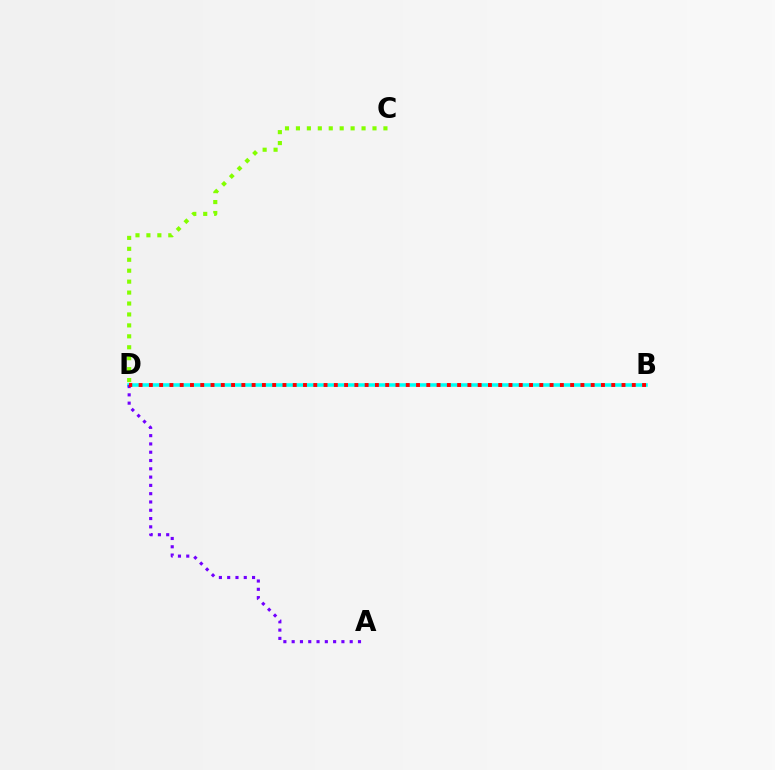{('B', 'D'): [{'color': '#00fff6', 'line_style': 'solid', 'thickness': 2.56}, {'color': '#ff0000', 'line_style': 'dotted', 'thickness': 2.79}], ('A', 'D'): [{'color': '#7200ff', 'line_style': 'dotted', 'thickness': 2.25}], ('C', 'D'): [{'color': '#84ff00', 'line_style': 'dotted', 'thickness': 2.97}]}